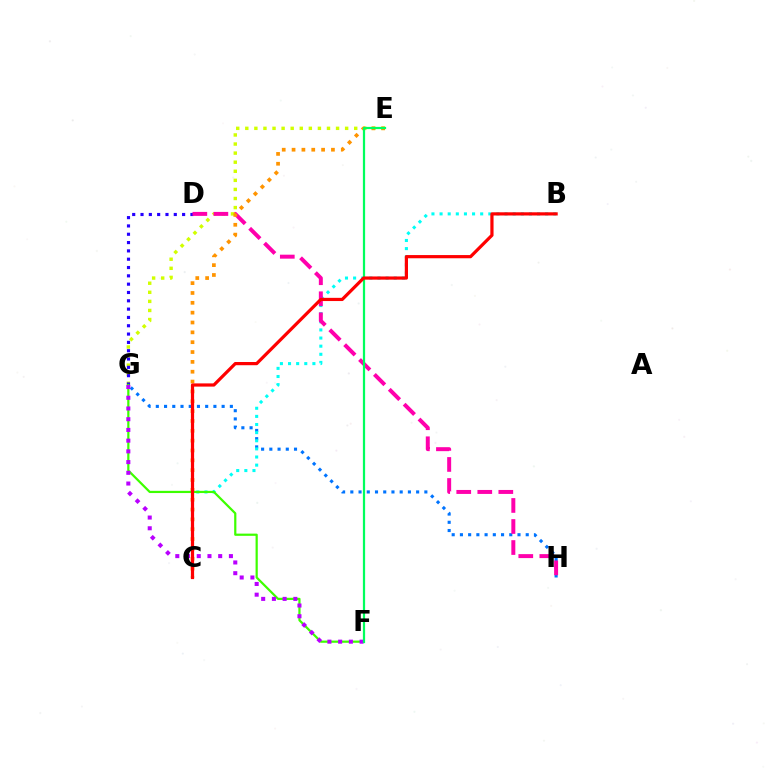{('E', 'G'): [{'color': '#d1ff00', 'line_style': 'dotted', 'thickness': 2.47}], ('G', 'H'): [{'color': '#0074ff', 'line_style': 'dotted', 'thickness': 2.23}], ('B', 'C'): [{'color': '#00fff6', 'line_style': 'dotted', 'thickness': 2.21}, {'color': '#ff0000', 'line_style': 'solid', 'thickness': 2.31}], ('D', 'G'): [{'color': '#2500ff', 'line_style': 'dotted', 'thickness': 2.26}], ('D', 'H'): [{'color': '#ff00ac', 'line_style': 'dashed', 'thickness': 2.86}], ('C', 'E'): [{'color': '#ff9400', 'line_style': 'dotted', 'thickness': 2.67}], ('F', 'G'): [{'color': '#3dff00', 'line_style': 'solid', 'thickness': 1.59}, {'color': '#b900ff', 'line_style': 'dotted', 'thickness': 2.91}], ('E', 'F'): [{'color': '#00ff5c', 'line_style': 'solid', 'thickness': 1.6}]}